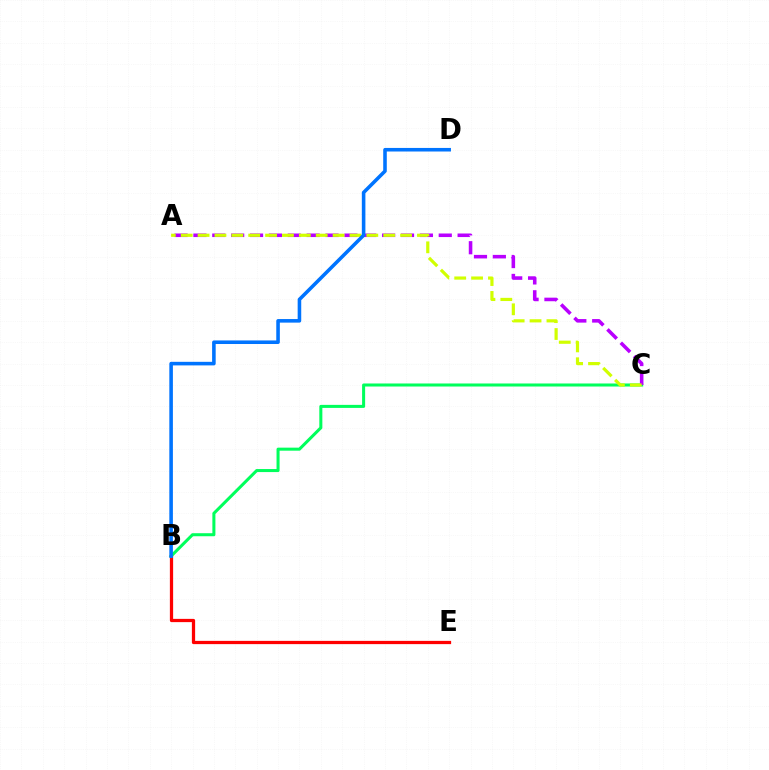{('B', 'E'): [{'color': '#ff0000', 'line_style': 'solid', 'thickness': 2.34}], ('B', 'C'): [{'color': '#00ff5c', 'line_style': 'solid', 'thickness': 2.19}], ('A', 'C'): [{'color': '#b900ff', 'line_style': 'dashed', 'thickness': 2.56}, {'color': '#d1ff00', 'line_style': 'dashed', 'thickness': 2.29}], ('B', 'D'): [{'color': '#0074ff', 'line_style': 'solid', 'thickness': 2.57}]}